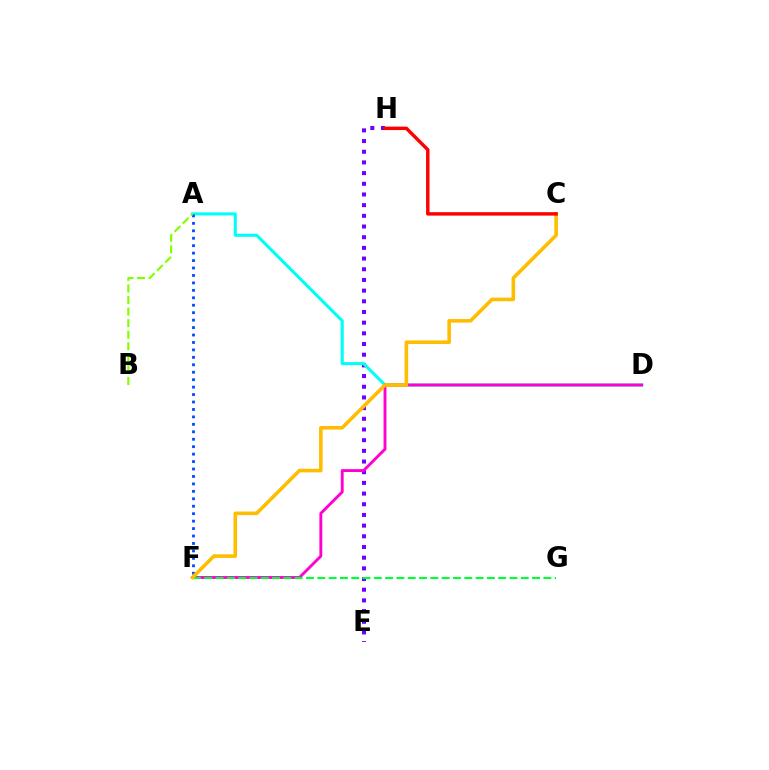{('E', 'H'): [{'color': '#7200ff', 'line_style': 'dotted', 'thickness': 2.9}], ('A', 'D'): [{'color': '#00fff6', 'line_style': 'solid', 'thickness': 2.22}], ('A', 'F'): [{'color': '#004bff', 'line_style': 'dotted', 'thickness': 2.02}], ('D', 'F'): [{'color': '#ff00cf', 'line_style': 'solid', 'thickness': 2.08}], ('F', 'G'): [{'color': '#00ff39', 'line_style': 'dashed', 'thickness': 1.54}], ('A', 'B'): [{'color': '#84ff00', 'line_style': 'dashed', 'thickness': 1.57}], ('C', 'F'): [{'color': '#ffbd00', 'line_style': 'solid', 'thickness': 2.58}], ('C', 'H'): [{'color': '#ff0000', 'line_style': 'solid', 'thickness': 2.47}]}